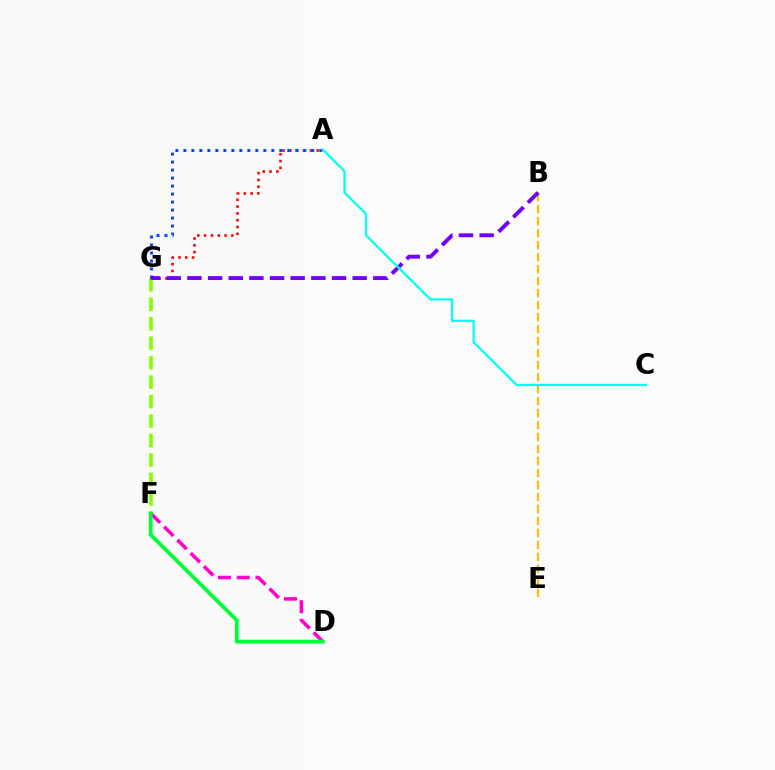{('F', 'G'): [{'color': '#84ff00', 'line_style': 'dashed', 'thickness': 2.64}], ('A', 'G'): [{'color': '#ff0000', 'line_style': 'dotted', 'thickness': 1.85}, {'color': '#004bff', 'line_style': 'dotted', 'thickness': 2.17}], ('B', 'E'): [{'color': '#ffbd00', 'line_style': 'dashed', 'thickness': 1.63}], ('B', 'G'): [{'color': '#7200ff', 'line_style': 'dashed', 'thickness': 2.81}], ('A', 'C'): [{'color': '#00fff6', 'line_style': 'solid', 'thickness': 1.61}], ('D', 'F'): [{'color': '#ff00cf', 'line_style': 'dashed', 'thickness': 2.54}, {'color': '#00ff39', 'line_style': 'solid', 'thickness': 2.75}]}